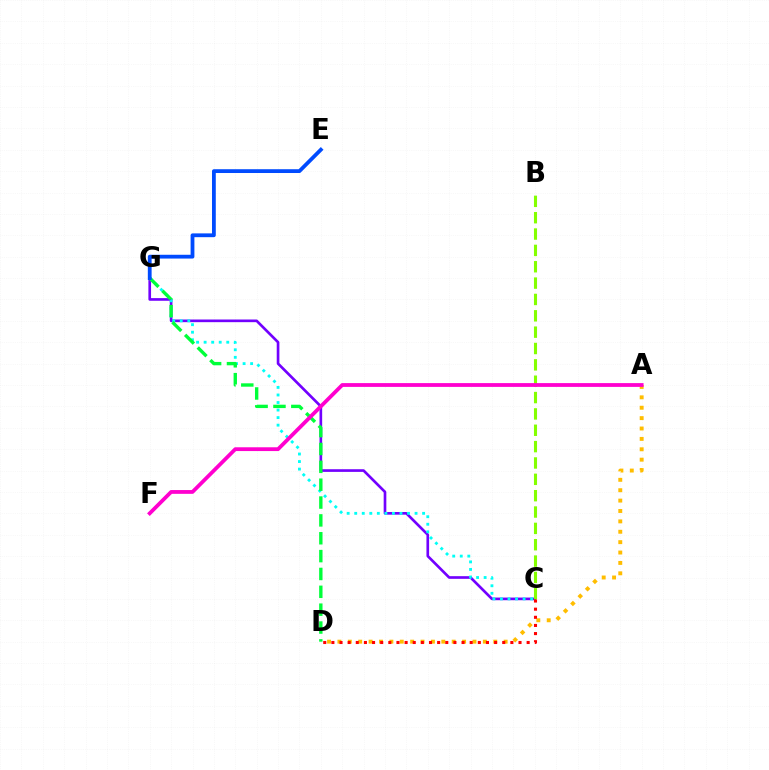{('C', 'G'): [{'color': '#7200ff', 'line_style': 'solid', 'thickness': 1.92}, {'color': '#00fff6', 'line_style': 'dotted', 'thickness': 2.05}], ('A', 'D'): [{'color': '#ffbd00', 'line_style': 'dotted', 'thickness': 2.82}], ('B', 'C'): [{'color': '#84ff00', 'line_style': 'dashed', 'thickness': 2.22}], ('C', 'D'): [{'color': '#ff0000', 'line_style': 'dotted', 'thickness': 2.21}], ('D', 'G'): [{'color': '#00ff39', 'line_style': 'dashed', 'thickness': 2.43}], ('E', 'G'): [{'color': '#004bff', 'line_style': 'solid', 'thickness': 2.73}], ('A', 'F'): [{'color': '#ff00cf', 'line_style': 'solid', 'thickness': 2.73}]}